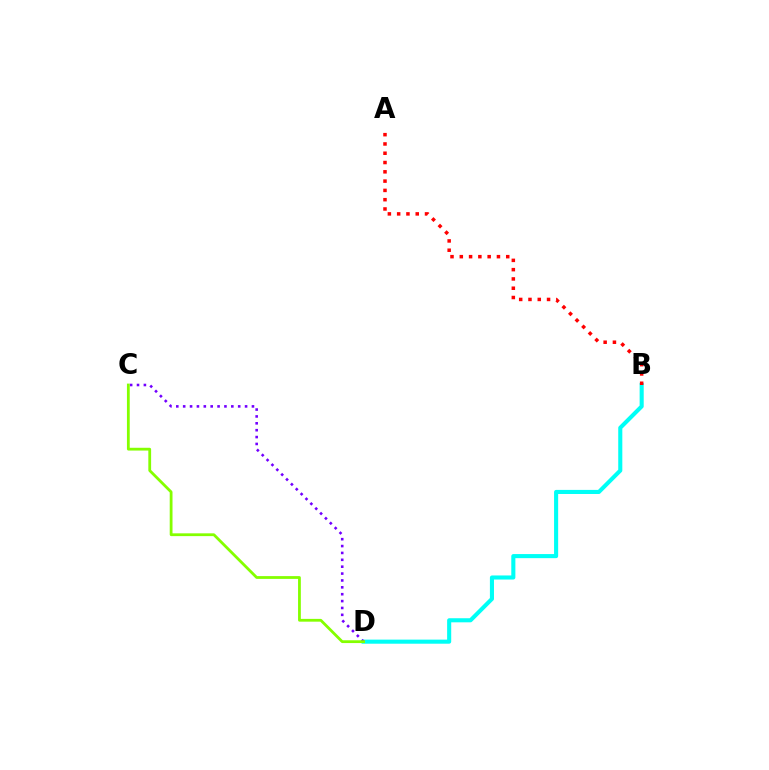{('B', 'D'): [{'color': '#00fff6', 'line_style': 'solid', 'thickness': 2.94}], ('A', 'B'): [{'color': '#ff0000', 'line_style': 'dotted', 'thickness': 2.52}], ('C', 'D'): [{'color': '#7200ff', 'line_style': 'dotted', 'thickness': 1.87}, {'color': '#84ff00', 'line_style': 'solid', 'thickness': 2.01}]}